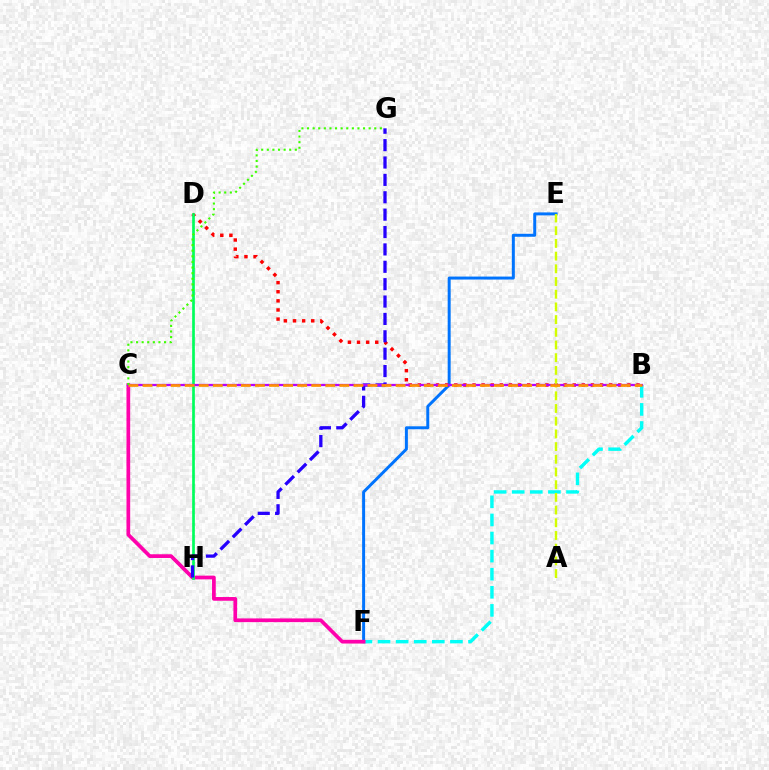{('E', 'F'): [{'color': '#0074ff', 'line_style': 'solid', 'thickness': 2.14}], ('B', 'F'): [{'color': '#00fff6', 'line_style': 'dashed', 'thickness': 2.46}], ('B', 'D'): [{'color': '#ff0000', 'line_style': 'dotted', 'thickness': 2.47}], ('C', 'F'): [{'color': '#ff00ac', 'line_style': 'solid', 'thickness': 2.67}], ('A', 'E'): [{'color': '#d1ff00', 'line_style': 'dashed', 'thickness': 1.73}], ('D', 'H'): [{'color': '#00ff5c', 'line_style': 'solid', 'thickness': 1.94}], ('G', 'H'): [{'color': '#2500ff', 'line_style': 'dashed', 'thickness': 2.36}], ('B', 'C'): [{'color': '#b900ff', 'line_style': 'solid', 'thickness': 1.64}, {'color': '#ff9400', 'line_style': 'dashed', 'thickness': 1.91}], ('C', 'G'): [{'color': '#3dff00', 'line_style': 'dotted', 'thickness': 1.52}]}